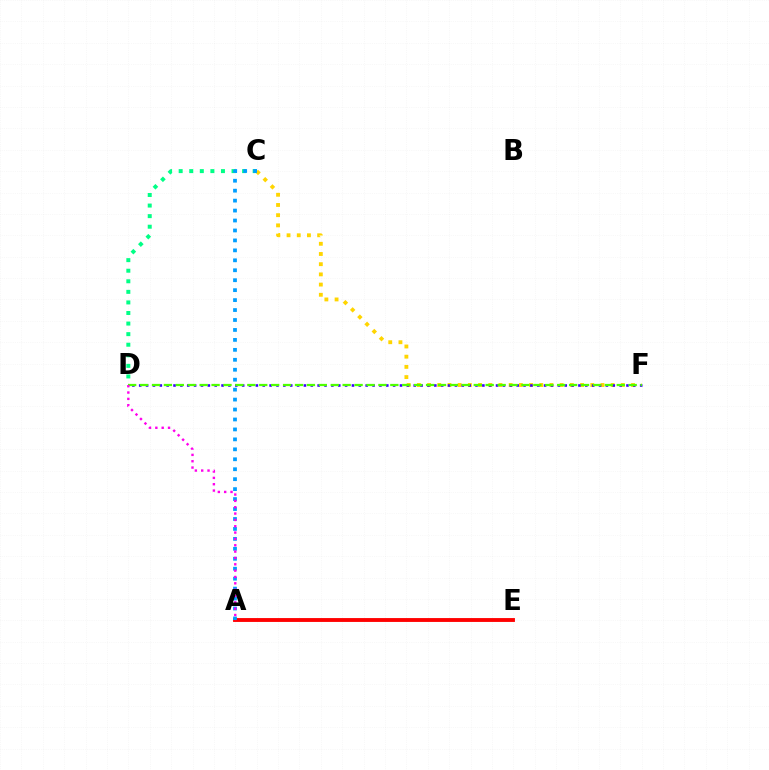{('C', 'F'): [{'color': '#ffd500', 'line_style': 'dotted', 'thickness': 2.77}], ('A', 'E'): [{'color': '#ff0000', 'line_style': 'solid', 'thickness': 2.78}], ('C', 'D'): [{'color': '#00ff86', 'line_style': 'dotted', 'thickness': 2.87}], ('D', 'F'): [{'color': '#3700ff', 'line_style': 'dotted', 'thickness': 1.86}, {'color': '#4fff00', 'line_style': 'dashed', 'thickness': 1.62}], ('A', 'C'): [{'color': '#009eff', 'line_style': 'dotted', 'thickness': 2.7}], ('A', 'D'): [{'color': '#ff00ed', 'line_style': 'dotted', 'thickness': 1.72}]}